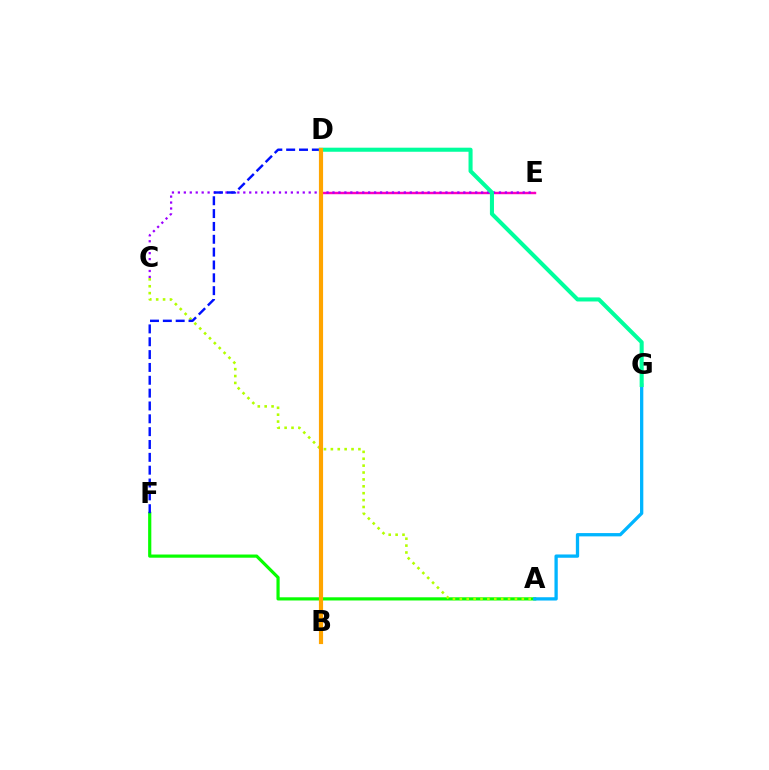{('D', 'E'): [{'color': '#ff00bd', 'line_style': 'solid', 'thickness': 1.75}], ('C', 'E'): [{'color': '#9b00ff', 'line_style': 'dotted', 'thickness': 1.62}], ('A', 'F'): [{'color': '#08ff00', 'line_style': 'solid', 'thickness': 2.29}], ('A', 'C'): [{'color': '#b3ff00', 'line_style': 'dotted', 'thickness': 1.87}], ('B', 'D'): [{'color': '#ff0000', 'line_style': 'dotted', 'thickness': 1.78}, {'color': '#ffa500', 'line_style': 'solid', 'thickness': 3.0}], ('D', 'F'): [{'color': '#0010ff', 'line_style': 'dashed', 'thickness': 1.74}], ('A', 'G'): [{'color': '#00b5ff', 'line_style': 'solid', 'thickness': 2.37}], ('D', 'G'): [{'color': '#00ff9d', 'line_style': 'solid', 'thickness': 2.92}]}